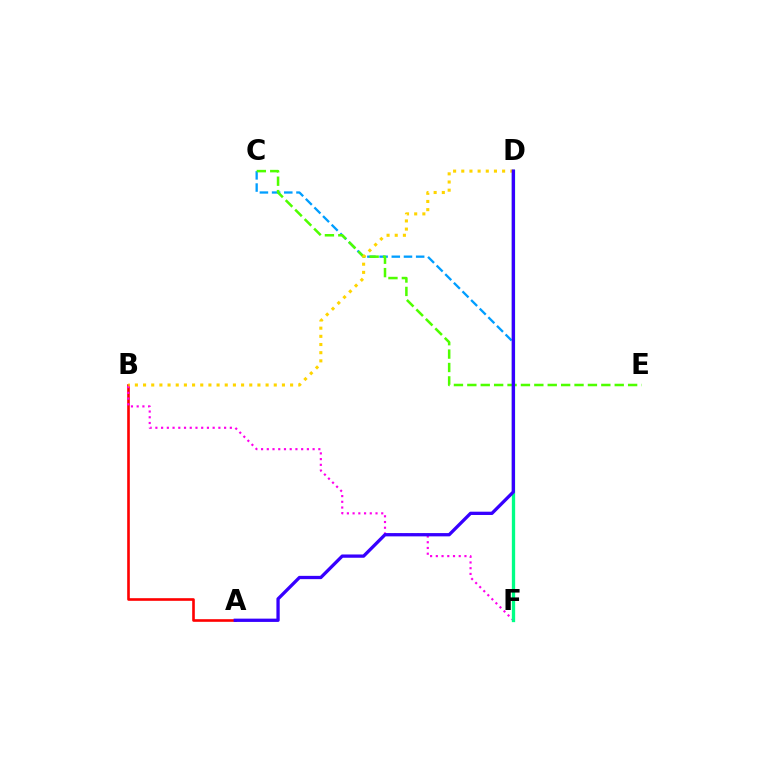{('C', 'F'): [{'color': '#009eff', 'line_style': 'dashed', 'thickness': 1.66}], ('A', 'B'): [{'color': '#ff0000', 'line_style': 'solid', 'thickness': 1.89}], ('B', 'F'): [{'color': '#ff00ed', 'line_style': 'dotted', 'thickness': 1.56}], ('D', 'F'): [{'color': '#00ff86', 'line_style': 'solid', 'thickness': 2.38}], ('C', 'E'): [{'color': '#4fff00', 'line_style': 'dashed', 'thickness': 1.82}], ('B', 'D'): [{'color': '#ffd500', 'line_style': 'dotted', 'thickness': 2.22}], ('A', 'D'): [{'color': '#3700ff', 'line_style': 'solid', 'thickness': 2.37}]}